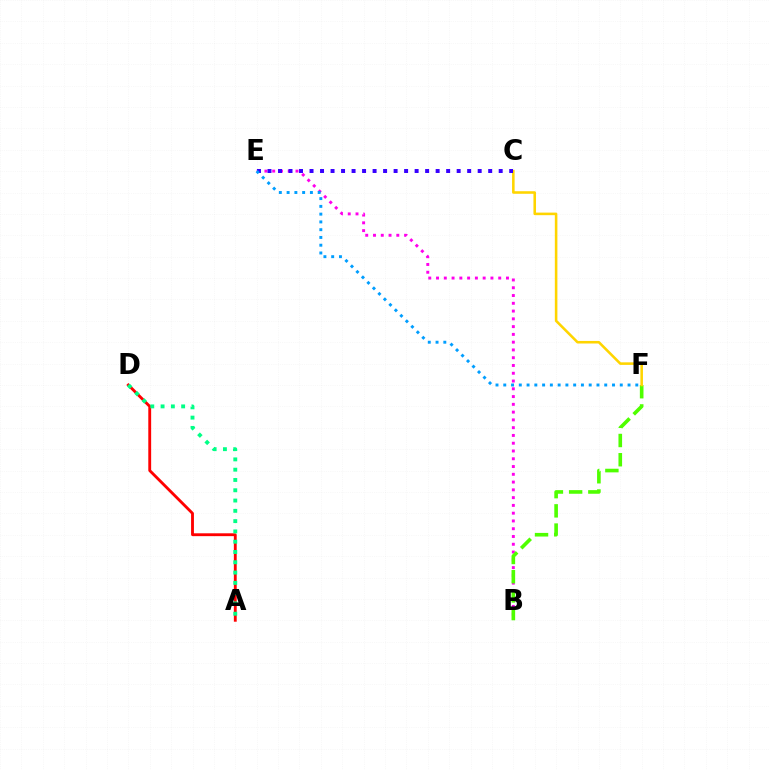{('B', 'E'): [{'color': '#ff00ed', 'line_style': 'dotted', 'thickness': 2.11}], ('A', 'D'): [{'color': '#ff0000', 'line_style': 'solid', 'thickness': 2.05}, {'color': '#00ff86', 'line_style': 'dotted', 'thickness': 2.8}], ('B', 'F'): [{'color': '#4fff00', 'line_style': 'dashed', 'thickness': 2.61}], ('C', 'F'): [{'color': '#ffd500', 'line_style': 'solid', 'thickness': 1.85}], ('C', 'E'): [{'color': '#3700ff', 'line_style': 'dotted', 'thickness': 2.86}], ('E', 'F'): [{'color': '#009eff', 'line_style': 'dotted', 'thickness': 2.11}]}